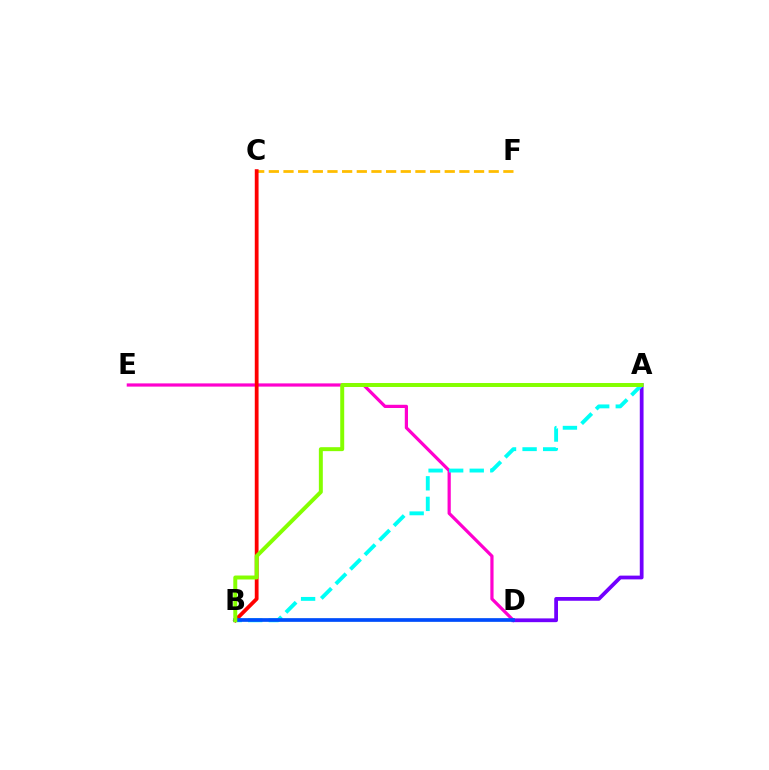{('D', 'E'): [{'color': '#ff00cf', 'line_style': 'solid', 'thickness': 2.31}], ('B', 'D'): [{'color': '#00ff39', 'line_style': 'solid', 'thickness': 1.66}, {'color': '#004bff', 'line_style': 'solid', 'thickness': 2.64}], ('A', 'D'): [{'color': '#7200ff', 'line_style': 'solid', 'thickness': 2.71}], ('C', 'F'): [{'color': '#ffbd00', 'line_style': 'dashed', 'thickness': 1.99}], ('A', 'B'): [{'color': '#00fff6', 'line_style': 'dashed', 'thickness': 2.79}, {'color': '#84ff00', 'line_style': 'solid', 'thickness': 2.85}], ('B', 'C'): [{'color': '#ff0000', 'line_style': 'solid', 'thickness': 2.72}]}